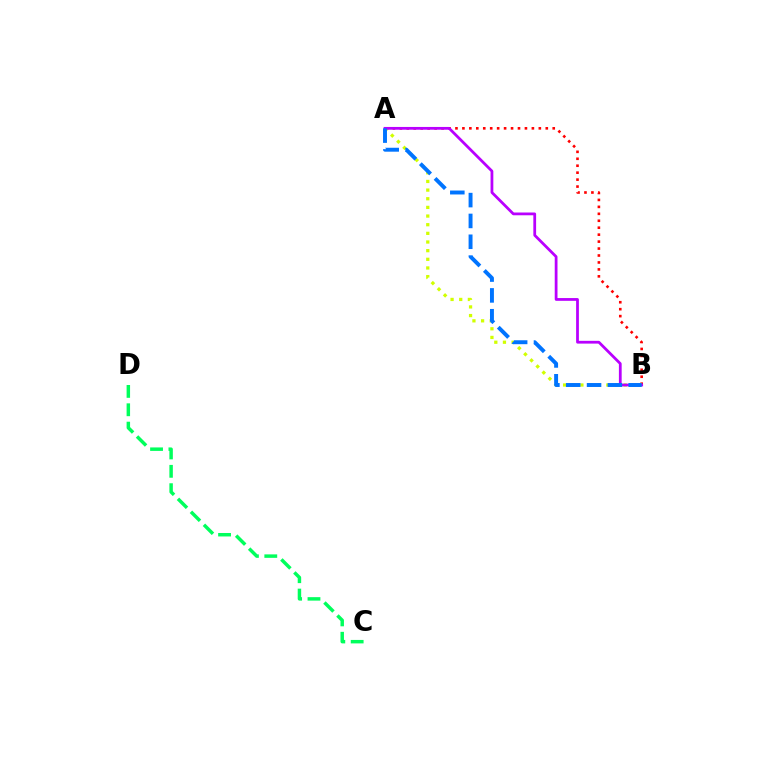{('A', 'B'): [{'color': '#ff0000', 'line_style': 'dotted', 'thickness': 1.89}, {'color': '#d1ff00', 'line_style': 'dotted', 'thickness': 2.35}, {'color': '#b900ff', 'line_style': 'solid', 'thickness': 1.99}, {'color': '#0074ff', 'line_style': 'dashed', 'thickness': 2.83}], ('C', 'D'): [{'color': '#00ff5c', 'line_style': 'dashed', 'thickness': 2.49}]}